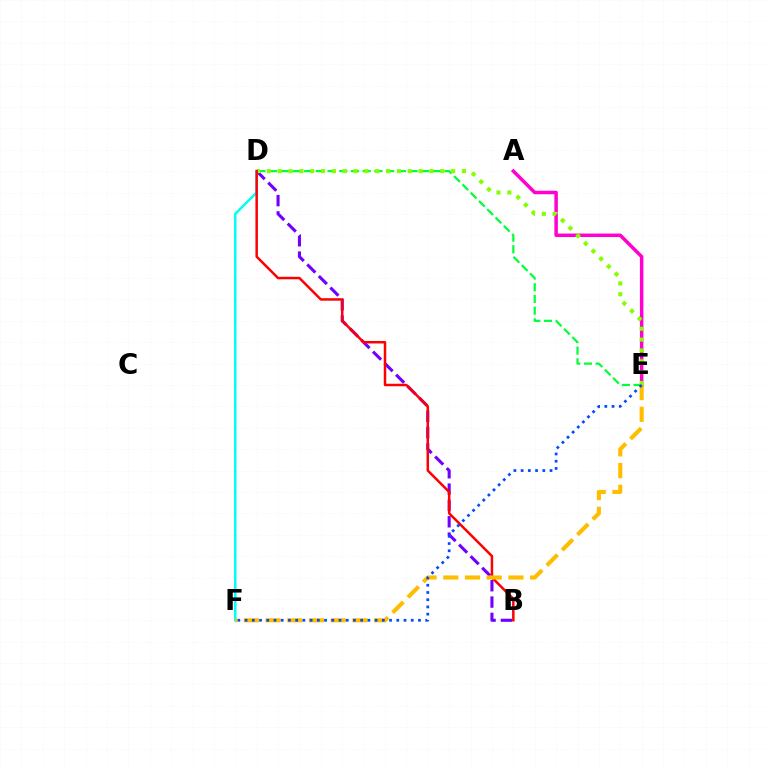{('D', 'E'): [{'color': '#00ff39', 'line_style': 'dashed', 'thickness': 1.59}, {'color': '#84ff00', 'line_style': 'dotted', 'thickness': 2.95}], ('B', 'D'): [{'color': '#7200ff', 'line_style': 'dashed', 'thickness': 2.22}, {'color': '#ff0000', 'line_style': 'solid', 'thickness': 1.79}], ('D', 'F'): [{'color': '#00fff6', 'line_style': 'solid', 'thickness': 1.81}], ('A', 'E'): [{'color': '#ff00cf', 'line_style': 'solid', 'thickness': 2.51}], ('E', 'F'): [{'color': '#ffbd00', 'line_style': 'dashed', 'thickness': 2.95}, {'color': '#004bff', 'line_style': 'dotted', 'thickness': 1.96}]}